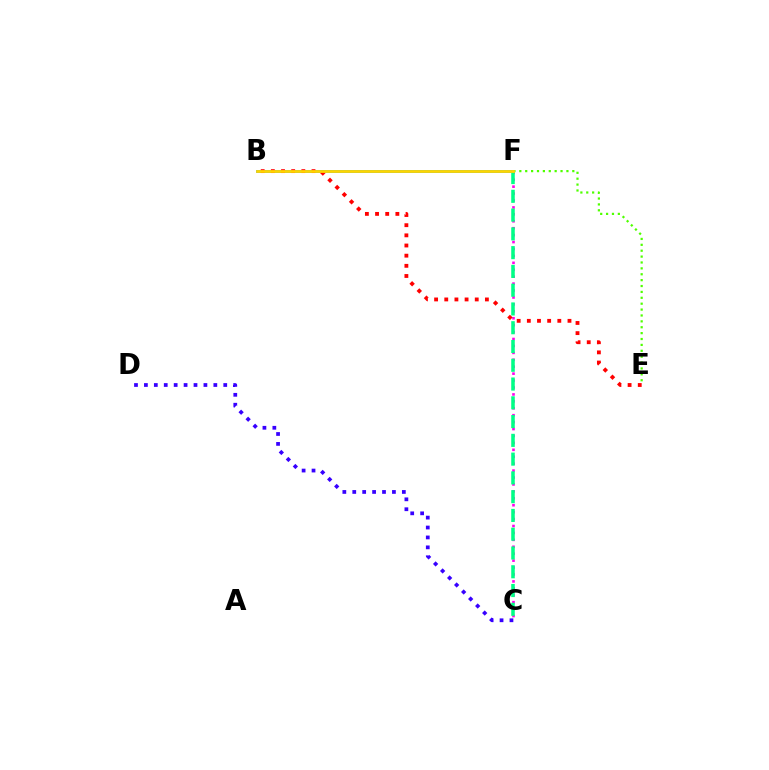{('B', 'F'): [{'color': '#009eff', 'line_style': 'solid', 'thickness': 1.98}, {'color': '#ffd500', 'line_style': 'solid', 'thickness': 1.99}], ('C', 'D'): [{'color': '#3700ff', 'line_style': 'dotted', 'thickness': 2.69}], ('C', 'F'): [{'color': '#ff00ed', 'line_style': 'dotted', 'thickness': 1.88}, {'color': '#00ff86', 'line_style': 'dashed', 'thickness': 2.55}], ('E', 'F'): [{'color': '#4fff00', 'line_style': 'dotted', 'thickness': 1.6}], ('B', 'E'): [{'color': '#ff0000', 'line_style': 'dotted', 'thickness': 2.76}]}